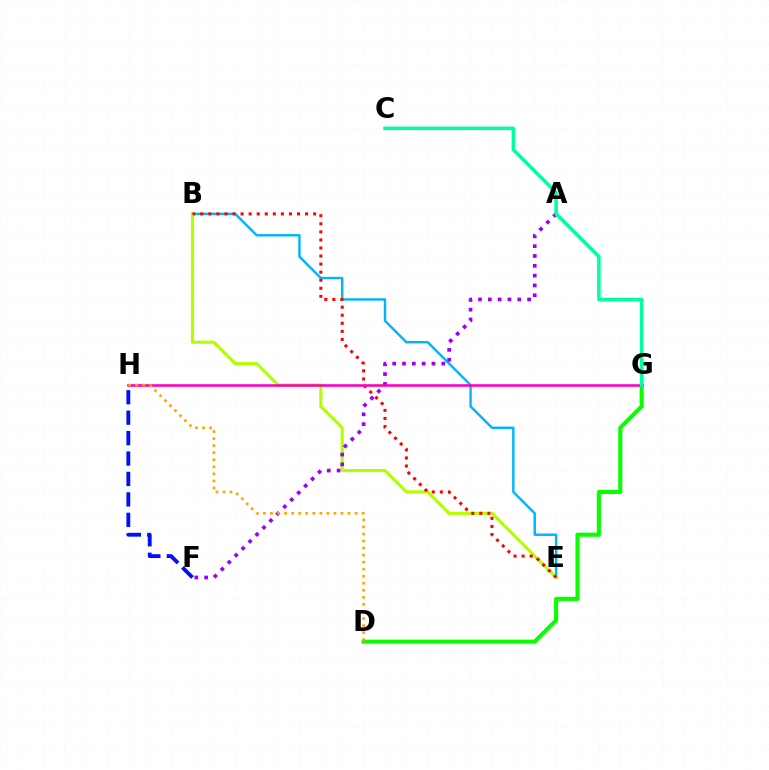{('B', 'E'): [{'color': '#00b5ff', 'line_style': 'solid', 'thickness': 1.75}, {'color': '#b3ff00', 'line_style': 'solid', 'thickness': 2.26}, {'color': '#ff0000', 'line_style': 'dotted', 'thickness': 2.19}], ('D', 'G'): [{'color': '#08ff00', 'line_style': 'solid', 'thickness': 2.94}], ('A', 'F'): [{'color': '#9b00ff', 'line_style': 'dotted', 'thickness': 2.67}], ('G', 'H'): [{'color': '#ff00bd', 'line_style': 'solid', 'thickness': 1.88}], ('C', 'G'): [{'color': '#00ff9d', 'line_style': 'solid', 'thickness': 2.51}], ('F', 'H'): [{'color': '#0010ff', 'line_style': 'dashed', 'thickness': 2.78}], ('D', 'H'): [{'color': '#ffa500', 'line_style': 'dotted', 'thickness': 1.91}]}